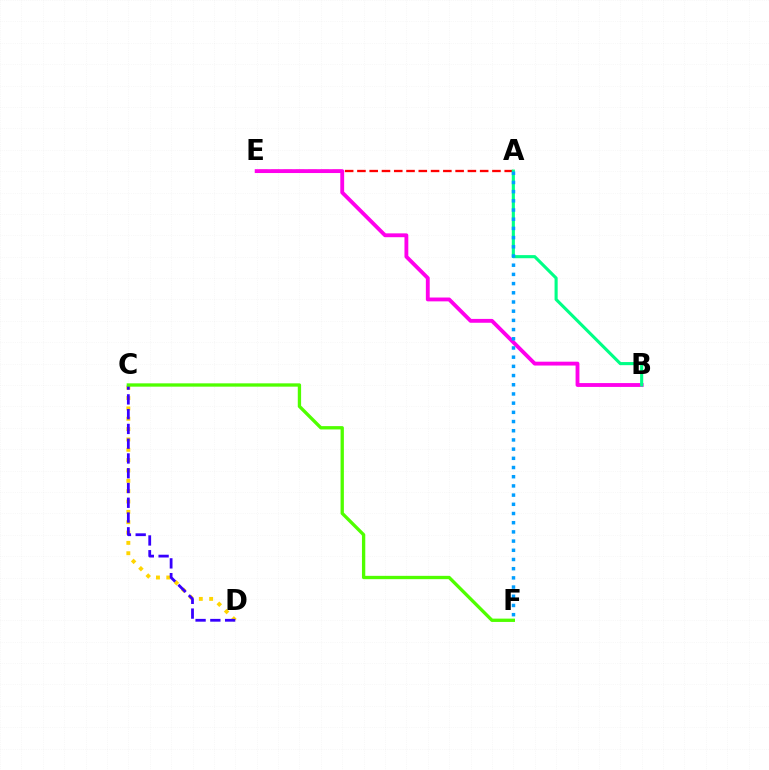{('A', 'E'): [{'color': '#ff0000', 'line_style': 'dashed', 'thickness': 1.67}], ('C', 'D'): [{'color': '#ffd500', 'line_style': 'dotted', 'thickness': 2.81}, {'color': '#3700ff', 'line_style': 'dashed', 'thickness': 2.01}], ('B', 'E'): [{'color': '#ff00ed', 'line_style': 'solid', 'thickness': 2.77}], ('A', 'B'): [{'color': '#00ff86', 'line_style': 'solid', 'thickness': 2.24}], ('C', 'F'): [{'color': '#4fff00', 'line_style': 'solid', 'thickness': 2.39}], ('A', 'F'): [{'color': '#009eff', 'line_style': 'dotted', 'thickness': 2.5}]}